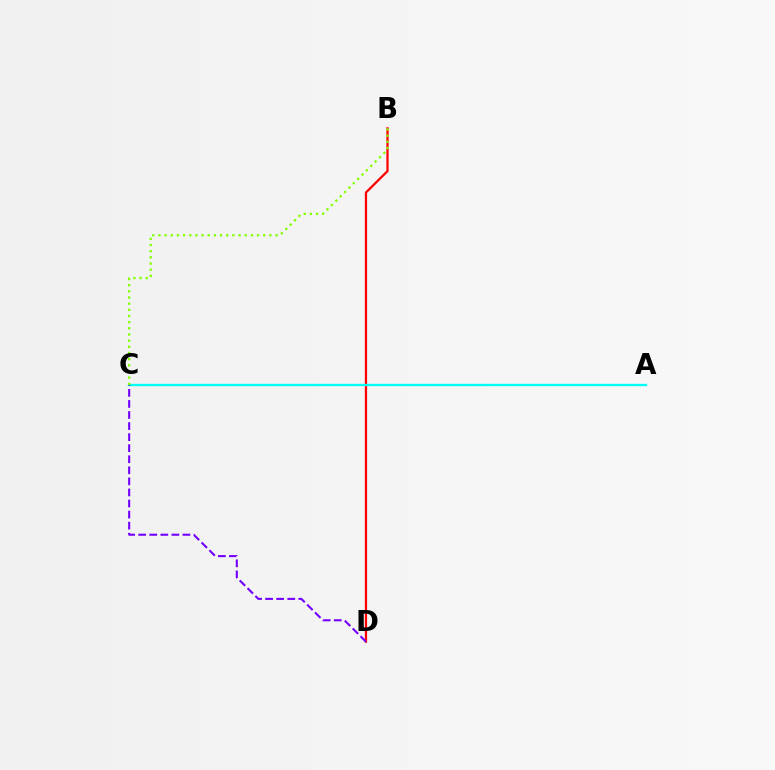{('B', 'D'): [{'color': '#ff0000', 'line_style': 'solid', 'thickness': 1.62}], ('A', 'C'): [{'color': '#00fff6', 'line_style': 'solid', 'thickness': 1.66}], ('C', 'D'): [{'color': '#7200ff', 'line_style': 'dashed', 'thickness': 1.5}], ('B', 'C'): [{'color': '#84ff00', 'line_style': 'dotted', 'thickness': 1.67}]}